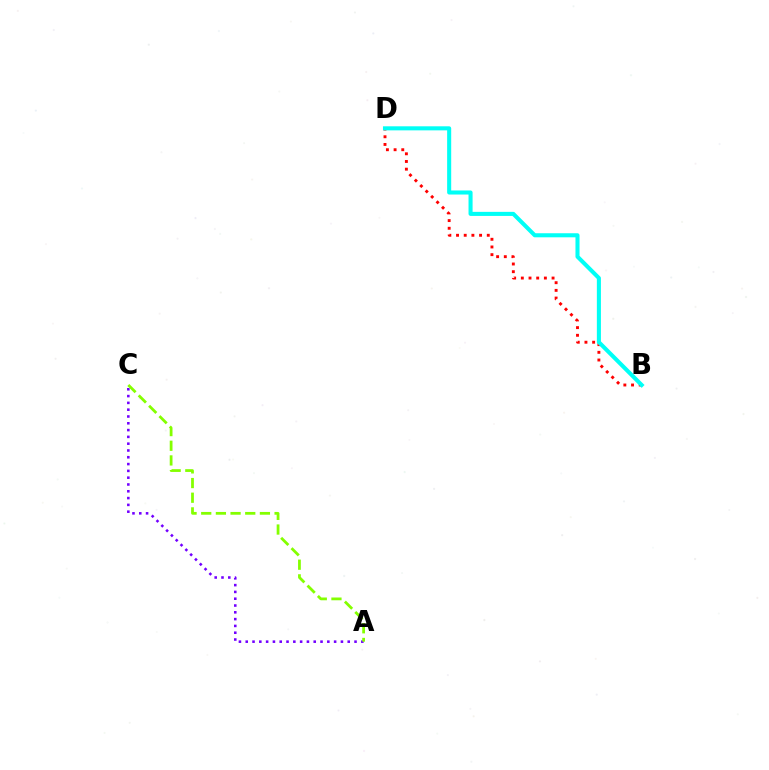{('A', 'C'): [{'color': '#7200ff', 'line_style': 'dotted', 'thickness': 1.85}, {'color': '#84ff00', 'line_style': 'dashed', 'thickness': 1.99}], ('B', 'D'): [{'color': '#ff0000', 'line_style': 'dotted', 'thickness': 2.09}, {'color': '#00fff6', 'line_style': 'solid', 'thickness': 2.93}]}